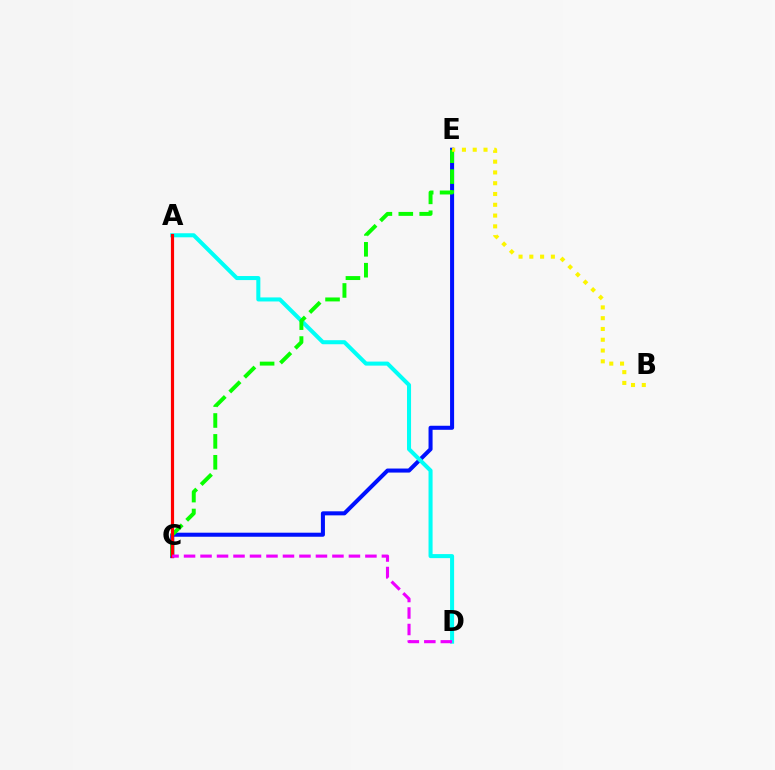{('C', 'E'): [{'color': '#0010ff', 'line_style': 'solid', 'thickness': 2.91}, {'color': '#08ff00', 'line_style': 'dashed', 'thickness': 2.84}], ('A', 'D'): [{'color': '#00fff6', 'line_style': 'solid', 'thickness': 2.91}], ('A', 'C'): [{'color': '#ff0000', 'line_style': 'solid', 'thickness': 2.28}], ('B', 'E'): [{'color': '#fcf500', 'line_style': 'dotted', 'thickness': 2.93}], ('C', 'D'): [{'color': '#ee00ff', 'line_style': 'dashed', 'thickness': 2.24}]}